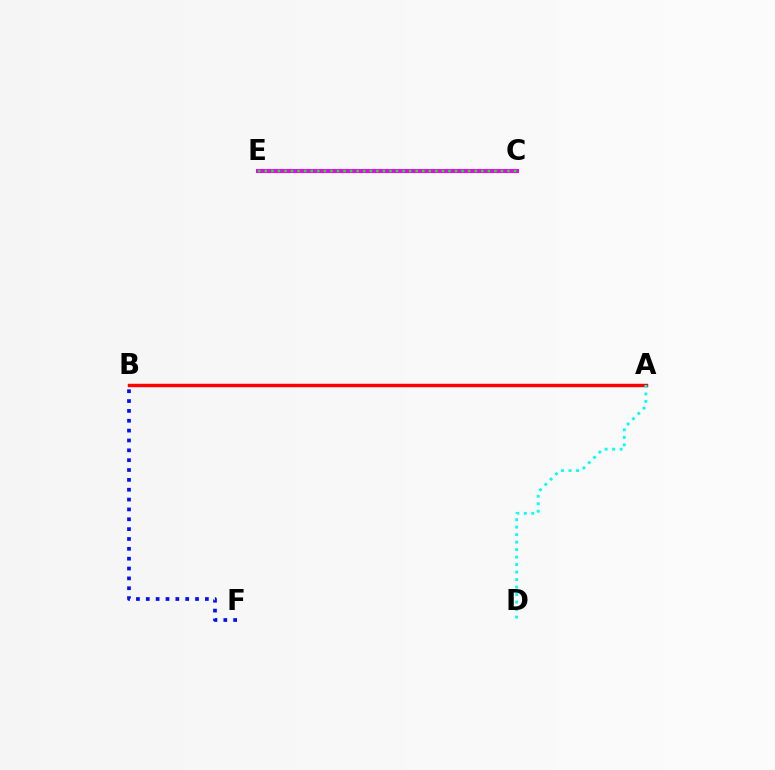{('B', 'F'): [{'color': '#0010ff', 'line_style': 'dotted', 'thickness': 2.68}], ('C', 'E'): [{'color': '#fcf500', 'line_style': 'dotted', 'thickness': 2.48}, {'color': '#ee00ff', 'line_style': 'solid', 'thickness': 2.91}, {'color': '#08ff00', 'line_style': 'dotted', 'thickness': 1.78}], ('A', 'B'): [{'color': '#ff0000', 'line_style': 'solid', 'thickness': 2.47}], ('A', 'D'): [{'color': '#00fff6', 'line_style': 'dotted', 'thickness': 2.04}]}